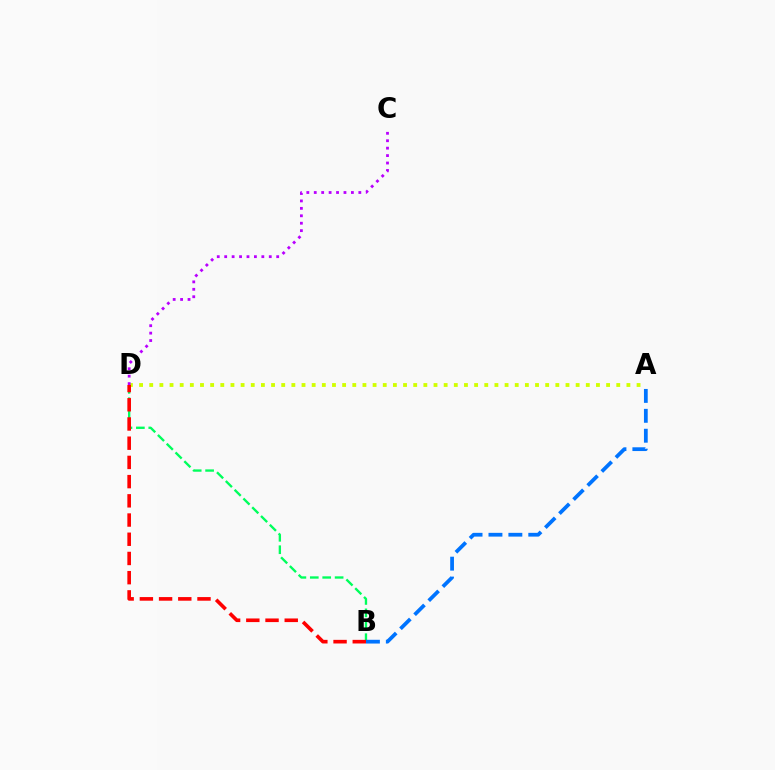{('A', 'D'): [{'color': '#d1ff00', 'line_style': 'dotted', 'thickness': 2.76}], ('B', 'D'): [{'color': '#00ff5c', 'line_style': 'dashed', 'thickness': 1.69}, {'color': '#ff0000', 'line_style': 'dashed', 'thickness': 2.61}], ('A', 'B'): [{'color': '#0074ff', 'line_style': 'dashed', 'thickness': 2.7}], ('C', 'D'): [{'color': '#b900ff', 'line_style': 'dotted', 'thickness': 2.02}]}